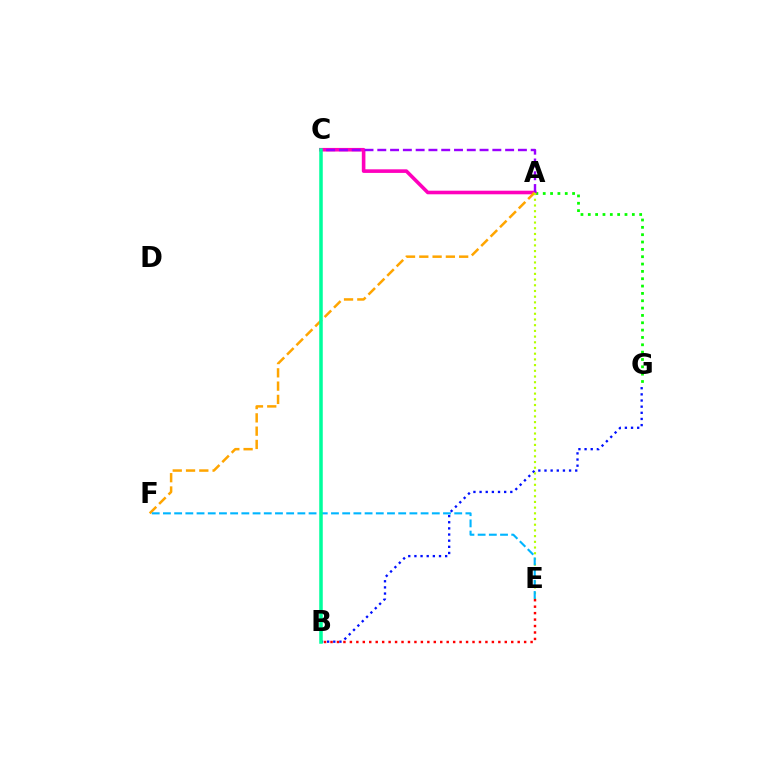{('A', 'G'): [{'color': '#08ff00', 'line_style': 'dotted', 'thickness': 1.99}], ('A', 'C'): [{'color': '#ff00bd', 'line_style': 'solid', 'thickness': 2.59}, {'color': '#9b00ff', 'line_style': 'dashed', 'thickness': 1.74}], ('B', 'E'): [{'color': '#ff0000', 'line_style': 'dotted', 'thickness': 1.75}], ('B', 'G'): [{'color': '#0010ff', 'line_style': 'dotted', 'thickness': 1.67}], ('A', 'F'): [{'color': '#ffa500', 'line_style': 'dashed', 'thickness': 1.8}], ('A', 'E'): [{'color': '#b3ff00', 'line_style': 'dotted', 'thickness': 1.55}], ('E', 'F'): [{'color': '#00b5ff', 'line_style': 'dashed', 'thickness': 1.52}], ('B', 'C'): [{'color': '#00ff9d', 'line_style': 'solid', 'thickness': 2.54}]}